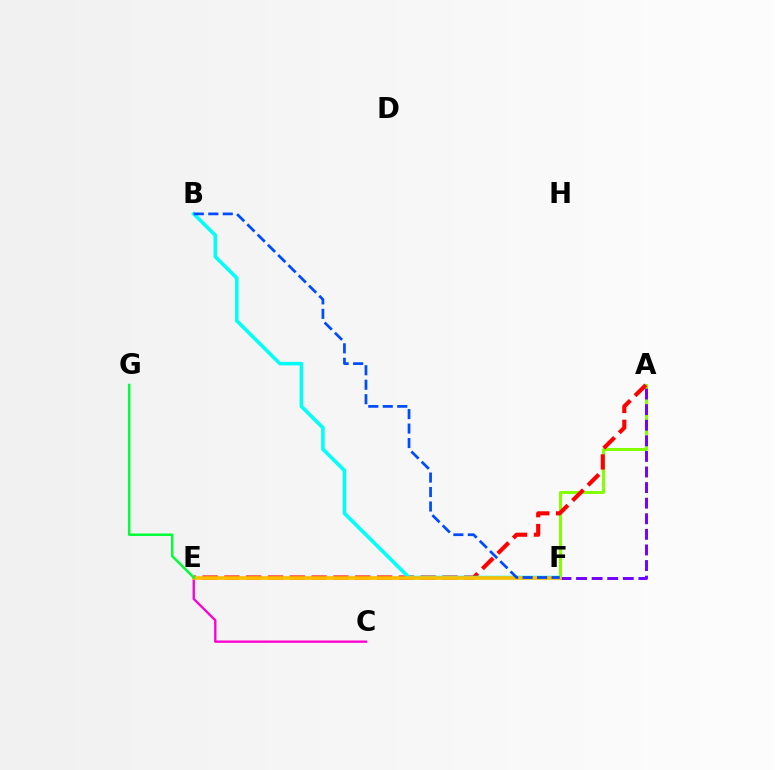{('C', 'E'): [{'color': '#ff00cf', 'line_style': 'solid', 'thickness': 1.68}], ('A', 'F'): [{'color': '#84ff00', 'line_style': 'solid', 'thickness': 2.17}, {'color': '#7200ff', 'line_style': 'dashed', 'thickness': 2.12}], ('A', 'E'): [{'color': '#ff0000', 'line_style': 'dashed', 'thickness': 2.96}], ('B', 'F'): [{'color': '#00fff6', 'line_style': 'solid', 'thickness': 2.55}, {'color': '#004bff', 'line_style': 'dashed', 'thickness': 1.97}], ('E', 'F'): [{'color': '#ffbd00', 'line_style': 'solid', 'thickness': 2.61}], ('E', 'G'): [{'color': '#00ff39', 'line_style': 'solid', 'thickness': 1.79}]}